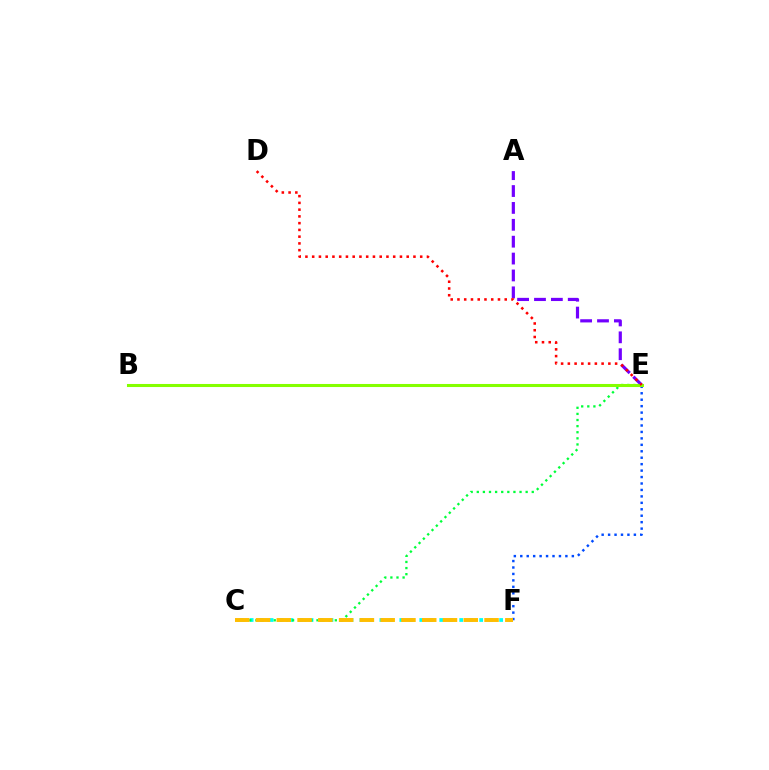{('E', 'F'): [{'color': '#004bff', 'line_style': 'dotted', 'thickness': 1.75}], ('A', 'E'): [{'color': '#7200ff', 'line_style': 'dashed', 'thickness': 2.29}], ('C', 'F'): [{'color': '#00fff6', 'line_style': 'dotted', 'thickness': 2.71}, {'color': '#ffbd00', 'line_style': 'dashed', 'thickness': 2.82}], ('C', 'E'): [{'color': '#00ff39', 'line_style': 'dotted', 'thickness': 1.66}], ('B', 'E'): [{'color': '#ff00cf', 'line_style': 'dashed', 'thickness': 1.81}, {'color': '#84ff00', 'line_style': 'solid', 'thickness': 2.2}], ('D', 'E'): [{'color': '#ff0000', 'line_style': 'dotted', 'thickness': 1.83}]}